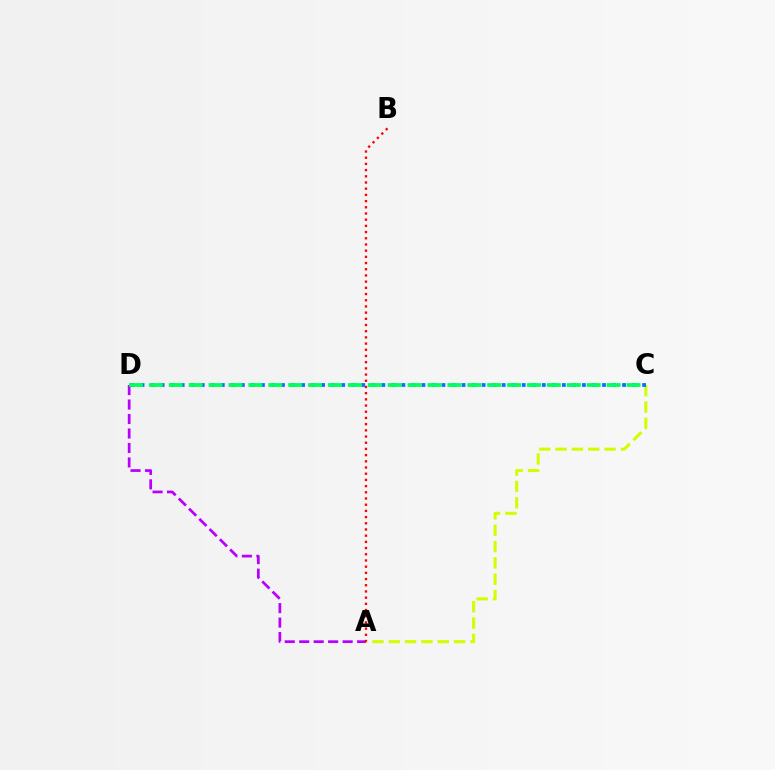{('A', 'D'): [{'color': '#b900ff', 'line_style': 'dashed', 'thickness': 1.97}], ('A', 'C'): [{'color': '#d1ff00', 'line_style': 'dashed', 'thickness': 2.22}], ('A', 'B'): [{'color': '#ff0000', 'line_style': 'dotted', 'thickness': 1.68}], ('C', 'D'): [{'color': '#0074ff', 'line_style': 'dotted', 'thickness': 2.73}, {'color': '#00ff5c', 'line_style': 'dashed', 'thickness': 2.7}]}